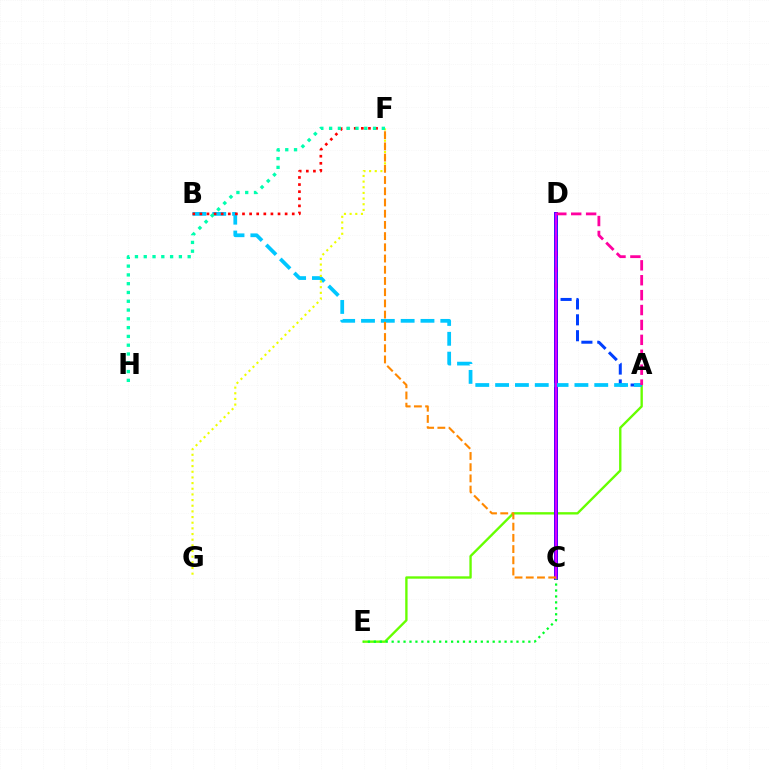{('A', 'E'): [{'color': '#66ff00', 'line_style': 'solid', 'thickness': 1.7}], ('C', 'D'): [{'color': '#4f00ff', 'line_style': 'solid', 'thickness': 2.87}, {'color': '#d600ff', 'line_style': 'solid', 'thickness': 1.55}], ('A', 'D'): [{'color': '#003fff', 'line_style': 'dashed', 'thickness': 2.16}, {'color': '#ff00a0', 'line_style': 'dashed', 'thickness': 2.03}], ('A', 'B'): [{'color': '#00c7ff', 'line_style': 'dashed', 'thickness': 2.69}], ('C', 'E'): [{'color': '#00ff27', 'line_style': 'dotted', 'thickness': 1.61}], ('B', 'F'): [{'color': '#ff0000', 'line_style': 'dotted', 'thickness': 1.93}], ('F', 'G'): [{'color': '#eeff00', 'line_style': 'dotted', 'thickness': 1.54}], ('F', 'H'): [{'color': '#00ffaf', 'line_style': 'dotted', 'thickness': 2.39}], ('C', 'F'): [{'color': '#ff8800', 'line_style': 'dashed', 'thickness': 1.52}]}